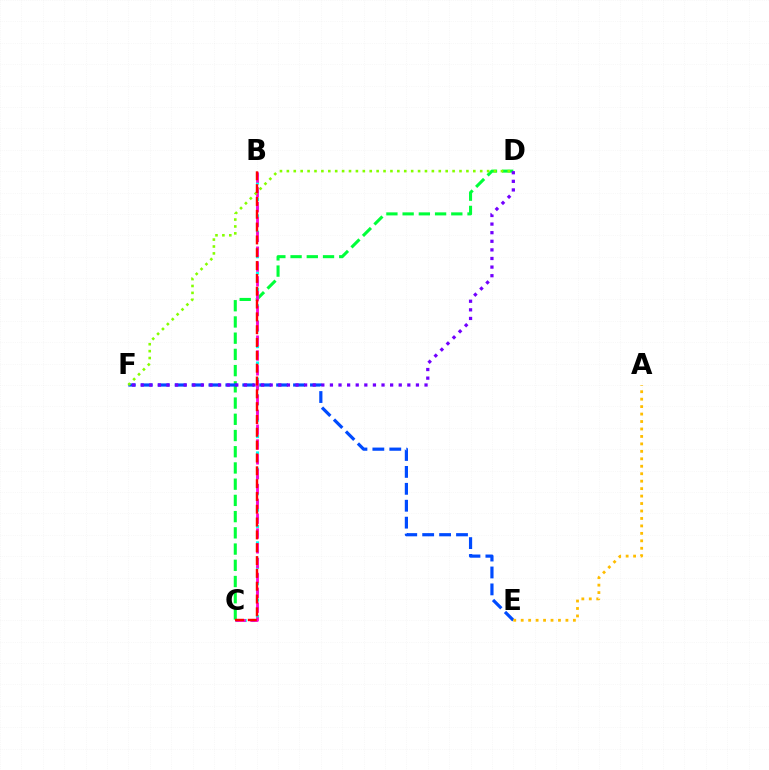{('C', 'D'): [{'color': '#00ff39', 'line_style': 'dashed', 'thickness': 2.2}], ('B', 'C'): [{'color': '#00fff6', 'line_style': 'dotted', 'thickness': 2.22}, {'color': '#ff00cf', 'line_style': 'dashed', 'thickness': 2.01}, {'color': '#ff0000', 'line_style': 'dashed', 'thickness': 1.74}], ('E', 'F'): [{'color': '#004bff', 'line_style': 'dashed', 'thickness': 2.3}], ('D', 'F'): [{'color': '#7200ff', 'line_style': 'dotted', 'thickness': 2.34}, {'color': '#84ff00', 'line_style': 'dotted', 'thickness': 1.88}], ('A', 'E'): [{'color': '#ffbd00', 'line_style': 'dotted', 'thickness': 2.03}]}